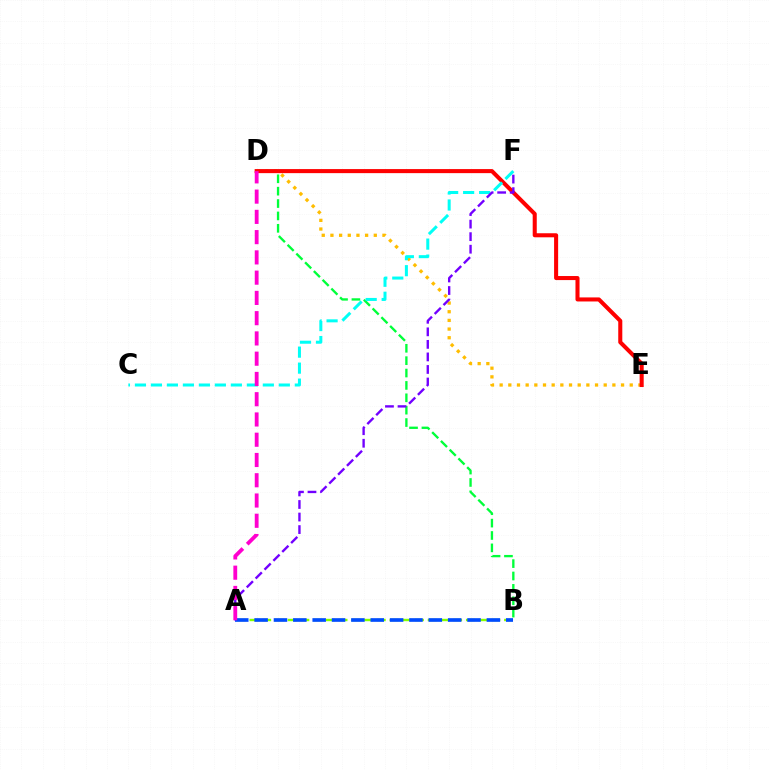{('D', 'E'): [{'color': '#ffbd00', 'line_style': 'dotted', 'thickness': 2.36}, {'color': '#ff0000', 'line_style': 'solid', 'thickness': 2.92}], ('B', 'D'): [{'color': '#00ff39', 'line_style': 'dashed', 'thickness': 1.68}], ('A', 'B'): [{'color': '#84ff00', 'line_style': 'dashed', 'thickness': 1.73}, {'color': '#004bff', 'line_style': 'dashed', 'thickness': 2.63}], ('C', 'F'): [{'color': '#00fff6', 'line_style': 'dashed', 'thickness': 2.17}], ('A', 'F'): [{'color': '#7200ff', 'line_style': 'dashed', 'thickness': 1.7}], ('A', 'D'): [{'color': '#ff00cf', 'line_style': 'dashed', 'thickness': 2.75}]}